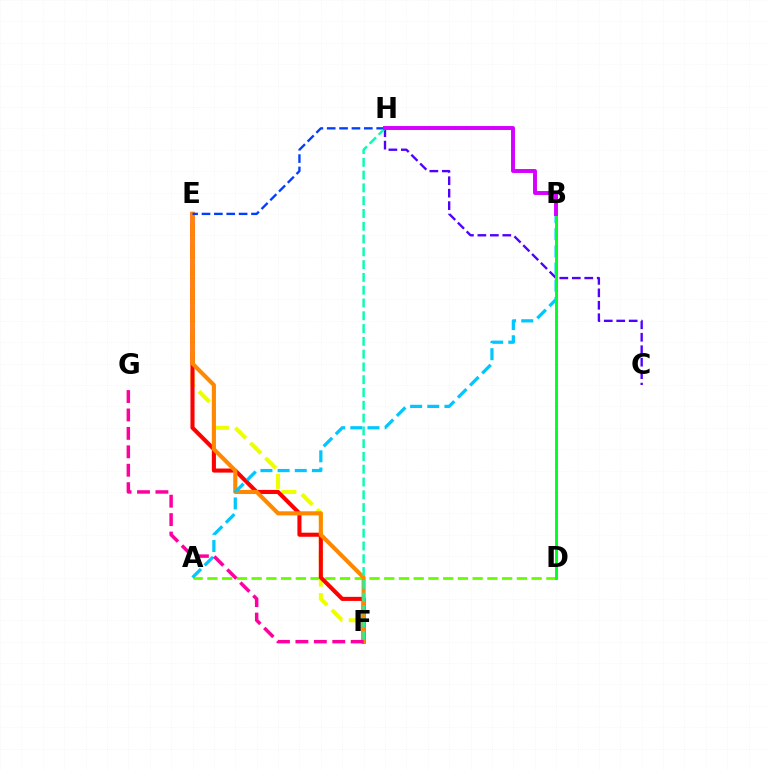{('A', 'D'): [{'color': '#66ff00', 'line_style': 'dashed', 'thickness': 2.0}], ('C', 'H'): [{'color': '#4f00ff', 'line_style': 'dashed', 'thickness': 1.69}], ('E', 'F'): [{'color': '#eeff00', 'line_style': 'dashed', 'thickness': 2.9}, {'color': '#ff0000', 'line_style': 'solid', 'thickness': 2.93}, {'color': '#ff8800', 'line_style': 'solid', 'thickness': 2.95}], ('E', 'H'): [{'color': '#003fff', 'line_style': 'dashed', 'thickness': 1.68}], ('F', 'H'): [{'color': '#00ffaf', 'line_style': 'dashed', 'thickness': 1.74}], ('A', 'B'): [{'color': '#00c7ff', 'line_style': 'dashed', 'thickness': 2.33}], ('F', 'G'): [{'color': '#ff00a0', 'line_style': 'dashed', 'thickness': 2.5}], ('B', 'D'): [{'color': '#00ff27', 'line_style': 'solid', 'thickness': 2.11}], ('B', 'H'): [{'color': '#d600ff', 'line_style': 'solid', 'thickness': 2.82}]}